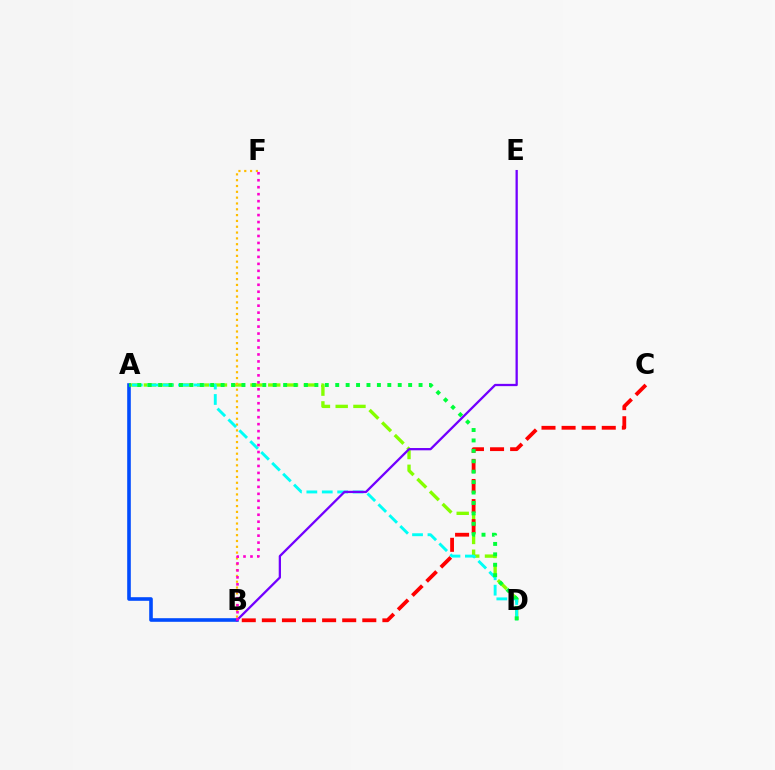{('A', 'D'): [{'color': '#84ff00', 'line_style': 'dashed', 'thickness': 2.41}, {'color': '#00fff6', 'line_style': 'dashed', 'thickness': 2.09}, {'color': '#00ff39', 'line_style': 'dotted', 'thickness': 2.83}], ('B', 'F'): [{'color': '#ffbd00', 'line_style': 'dotted', 'thickness': 1.58}, {'color': '#ff00cf', 'line_style': 'dotted', 'thickness': 1.89}], ('B', 'C'): [{'color': '#ff0000', 'line_style': 'dashed', 'thickness': 2.73}], ('A', 'B'): [{'color': '#004bff', 'line_style': 'solid', 'thickness': 2.59}], ('B', 'E'): [{'color': '#7200ff', 'line_style': 'solid', 'thickness': 1.64}]}